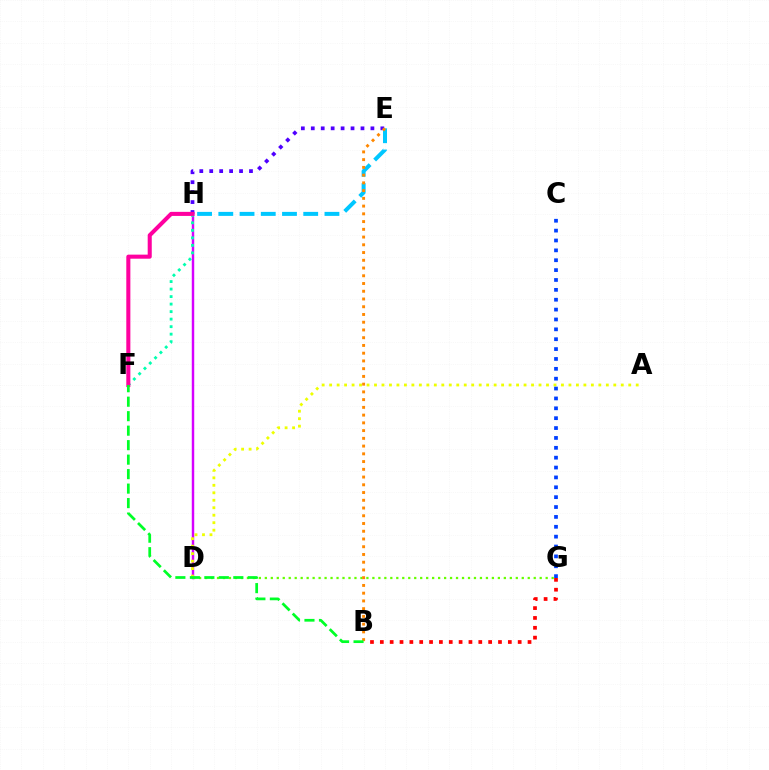{('D', 'H'): [{'color': '#d600ff', 'line_style': 'solid', 'thickness': 1.76}], ('E', 'H'): [{'color': '#4f00ff', 'line_style': 'dotted', 'thickness': 2.7}, {'color': '#00c7ff', 'line_style': 'dashed', 'thickness': 2.88}], ('F', 'H'): [{'color': '#00ffaf', 'line_style': 'dotted', 'thickness': 2.04}, {'color': '#ff00a0', 'line_style': 'solid', 'thickness': 2.93}], ('D', 'G'): [{'color': '#66ff00', 'line_style': 'dotted', 'thickness': 1.62}], ('B', 'G'): [{'color': '#ff0000', 'line_style': 'dotted', 'thickness': 2.68}], ('A', 'D'): [{'color': '#eeff00', 'line_style': 'dotted', 'thickness': 2.03}], ('B', 'E'): [{'color': '#ff8800', 'line_style': 'dotted', 'thickness': 2.1}], ('C', 'G'): [{'color': '#003fff', 'line_style': 'dotted', 'thickness': 2.68}], ('B', 'F'): [{'color': '#00ff27', 'line_style': 'dashed', 'thickness': 1.97}]}